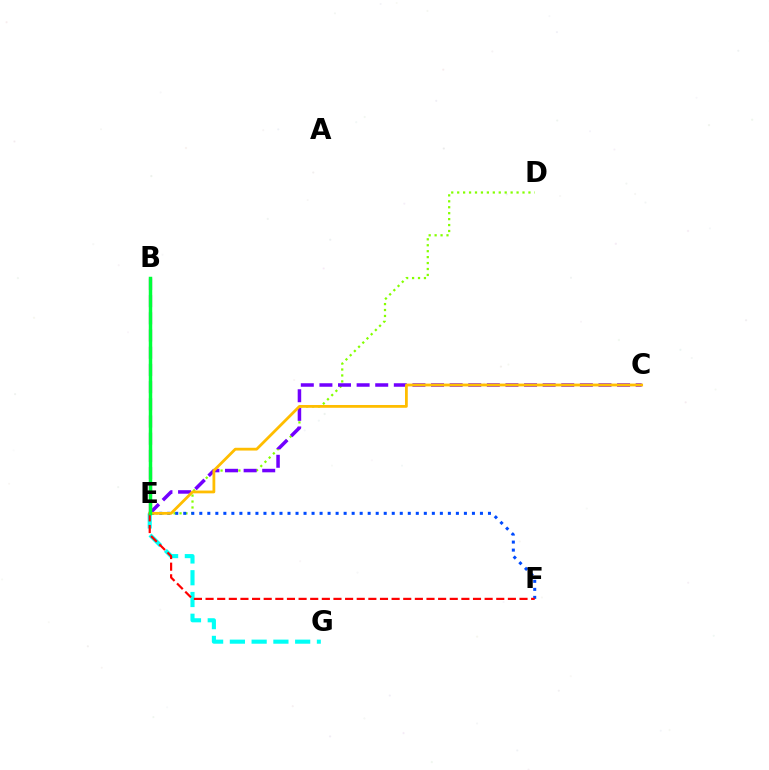{('D', 'E'): [{'color': '#84ff00', 'line_style': 'dotted', 'thickness': 1.61}], ('E', 'G'): [{'color': '#00fff6', 'line_style': 'dashed', 'thickness': 2.96}], ('B', 'E'): [{'color': '#ff00cf', 'line_style': 'dashed', 'thickness': 2.34}, {'color': '#00ff39', 'line_style': 'solid', 'thickness': 2.5}], ('E', 'F'): [{'color': '#004bff', 'line_style': 'dotted', 'thickness': 2.18}, {'color': '#ff0000', 'line_style': 'dashed', 'thickness': 1.58}], ('C', 'E'): [{'color': '#7200ff', 'line_style': 'dashed', 'thickness': 2.53}, {'color': '#ffbd00', 'line_style': 'solid', 'thickness': 2.01}]}